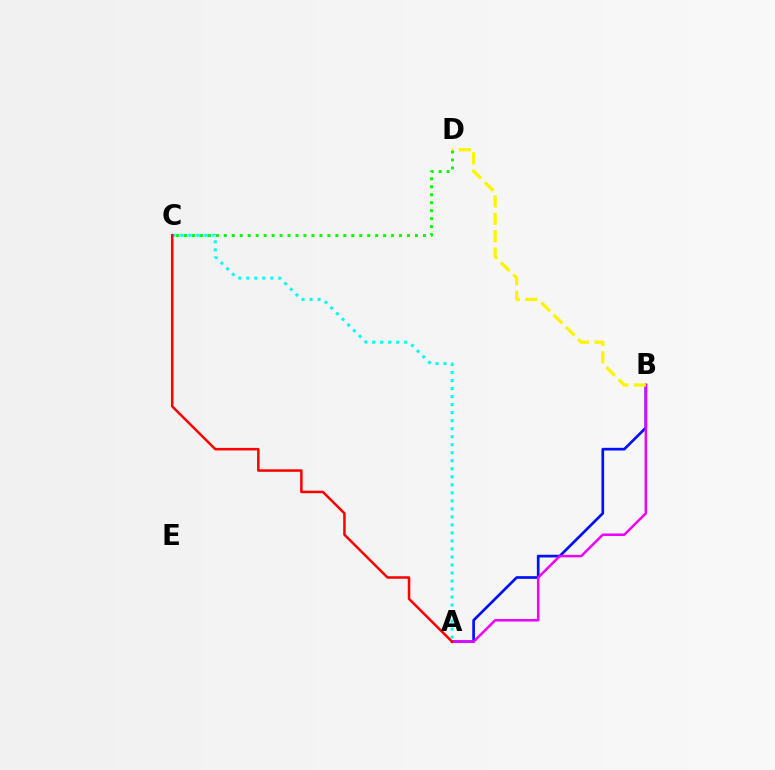{('A', 'B'): [{'color': '#0010ff', 'line_style': 'solid', 'thickness': 1.94}, {'color': '#ee00ff', 'line_style': 'solid', 'thickness': 1.8}], ('A', 'C'): [{'color': '#00fff6', 'line_style': 'dotted', 'thickness': 2.18}, {'color': '#ff0000', 'line_style': 'solid', 'thickness': 1.81}], ('B', 'D'): [{'color': '#fcf500', 'line_style': 'dashed', 'thickness': 2.36}], ('C', 'D'): [{'color': '#08ff00', 'line_style': 'dotted', 'thickness': 2.16}]}